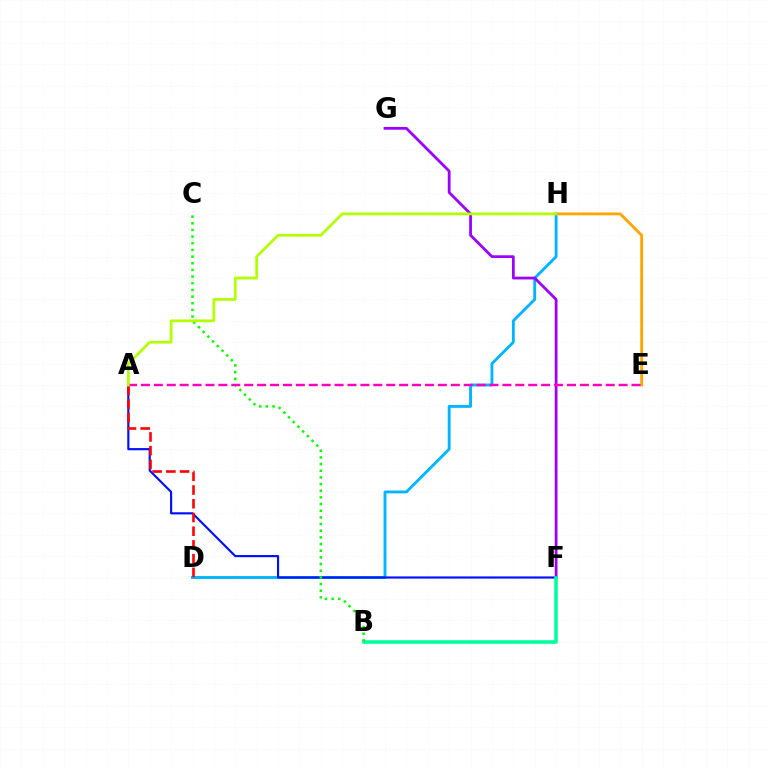{('D', 'H'): [{'color': '#00b5ff', 'line_style': 'solid', 'thickness': 2.07}], ('A', 'F'): [{'color': '#0010ff', 'line_style': 'solid', 'thickness': 1.55}], ('E', 'H'): [{'color': '#ffa500', 'line_style': 'solid', 'thickness': 2.06}], ('A', 'D'): [{'color': '#ff0000', 'line_style': 'dashed', 'thickness': 1.86}], ('F', 'G'): [{'color': '#9b00ff', 'line_style': 'solid', 'thickness': 1.99}], ('B', 'F'): [{'color': '#00ff9d', 'line_style': 'solid', 'thickness': 2.58}], ('B', 'C'): [{'color': '#08ff00', 'line_style': 'dotted', 'thickness': 1.81}], ('A', 'E'): [{'color': '#ff00bd', 'line_style': 'dashed', 'thickness': 1.75}], ('A', 'H'): [{'color': '#b3ff00', 'line_style': 'solid', 'thickness': 1.99}]}